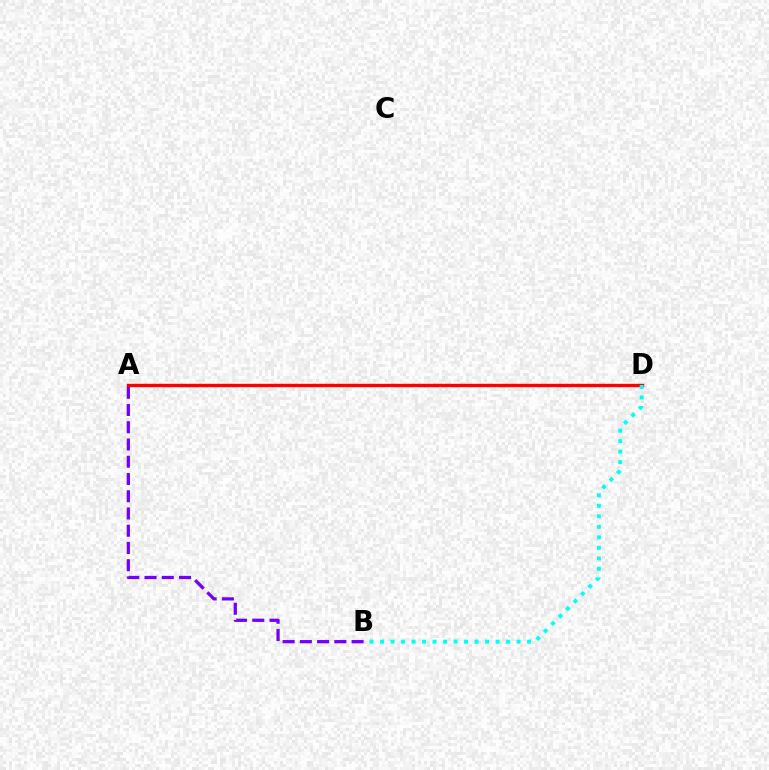{('A', 'B'): [{'color': '#7200ff', 'line_style': 'dashed', 'thickness': 2.34}], ('A', 'D'): [{'color': '#84ff00', 'line_style': 'dashed', 'thickness': 2.06}, {'color': '#ff0000', 'line_style': 'solid', 'thickness': 2.42}], ('B', 'D'): [{'color': '#00fff6', 'line_style': 'dotted', 'thickness': 2.85}]}